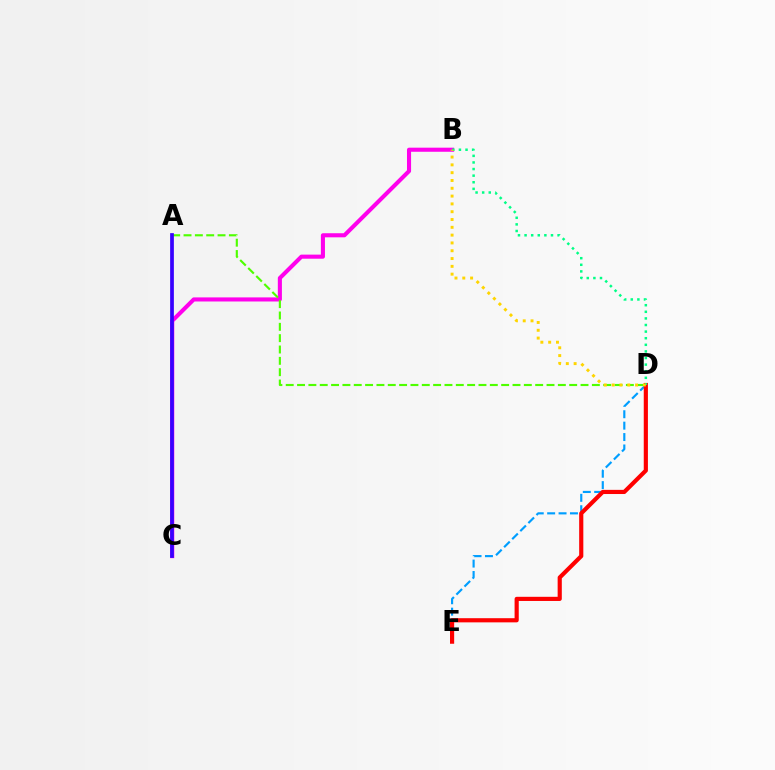{('B', 'C'): [{'color': '#ff00ed', 'line_style': 'solid', 'thickness': 2.94}], ('D', 'E'): [{'color': '#009eff', 'line_style': 'dashed', 'thickness': 1.55}, {'color': '#ff0000', 'line_style': 'solid', 'thickness': 2.99}], ('A', 'D'): [{'color': '#4fff00', 'line_style': 'dashed', 'thickness': 1.54}], ('A', 'C'): [{'color': '#3700ff', 'line_style': 'solid', 'thickness': 2.68}], ('B', 'D'): [{'color': '#00ff86', 'line_style': 'dotted', 'thickness': 1.79}, {'color': '#ffd500', 'line_style': 'dotted', 'thickness': 2.12}]}